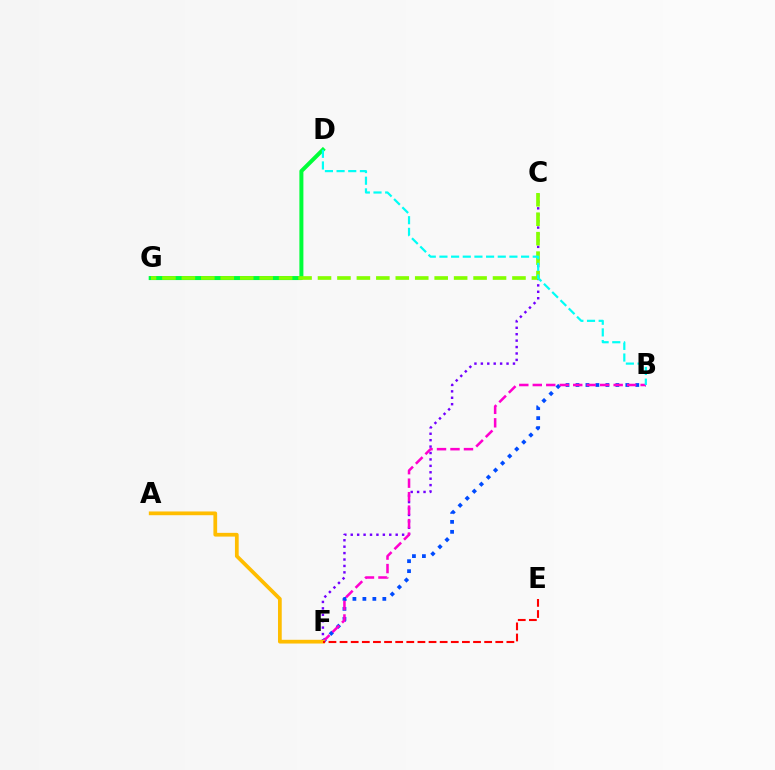{('B', 'F'): [{'color': '#004bff', 'line_style': 'dotted', 'thickness': 2.71}, {'color': '#ff00cf', 'line_style': 'dashed', 'thickness': 1.83}], ('D', 'G'): [{'color': '#00ff39', 'line_style': 'solid', 'thickness': 2.88}], ('C', 'F'): [{'color': '#7200ff', 'line_style': 'dotted', 'thickness': 1.74}], ('C', 'G'): [{'color': '#84ff00', 'line_style': 'dashed', 'thickness': 2.64}], ('B', 'D'): [{'color': '#00fff6', 'line_style': 'dashed', 'thickness': 1.58}], ('A', 'F'): [{'color': '#ffbd00', 'line_style': 'solid', 'thickness': 2.69}], ('E', 'F'): [{'color': '#ff0000', 'line_style': 'dashed', 'thickness': 1.51}]}